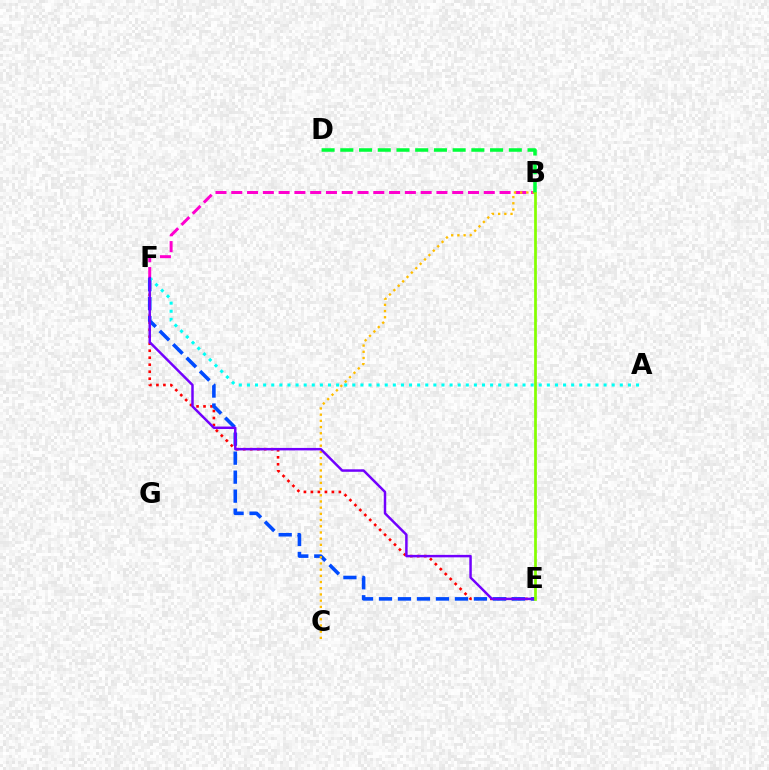{('E', 'F'): [{'color': '#ff0000', 'line_style': 'dotted', 'thickness': 1.9}, {'color': '#004bff', 'line_style': 'dashed', 'thickness': 2.58}, {'color': '#7200ff', 'line_style': 'solid', 'thickness': 1.78}], ('B', 'F'): [{'color': '#ff00cf', 'line_style': 'dashed', 'thickness': 2.14}], ('B', 'C'): [{'color': '#ffbd00', 'line_style': 'dotted', 'thickness': 1.68}], ('B', 'D'): [{'color': '#00ff39', 'line_style': 'dashed', 'thickness': 2.54}], ('A', 'F'): [{'color': '#00fff6', 'line_style': 'dotted', 'thickness': 2.2}], ('B', 'E'): [{'color': '#84ff00', 'line_style': 'solid', 'thickness': 1.96}]}